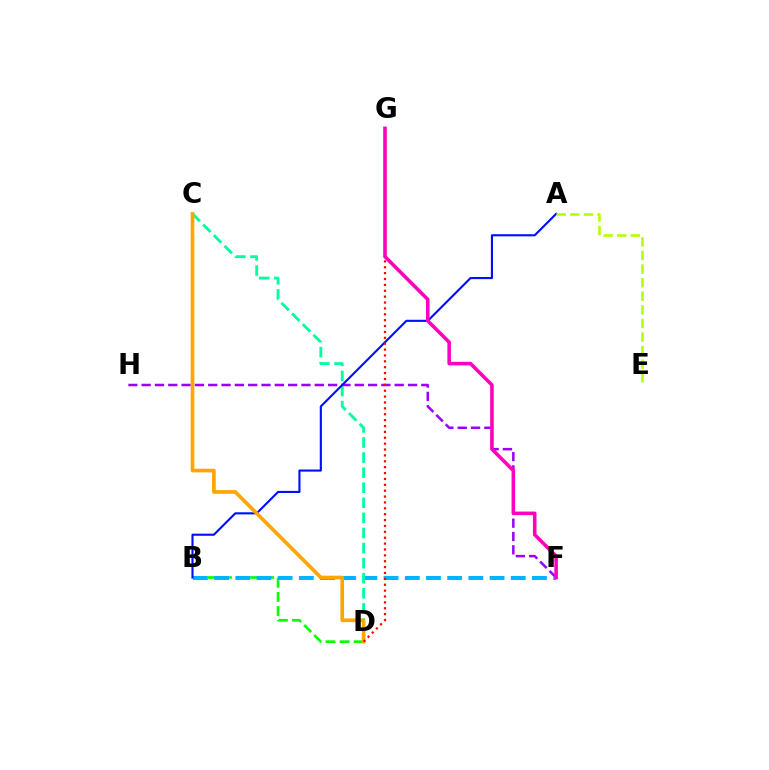{('B', 'D'): [{'color': '#08ff00', 'line_style': 'dashed', 'thickness': 1.92}], ('F', 'H'): [{'color': '#9b00ff', 'line_style': 'dashed', 'thickness': 1.81}], ('B', 'F'): [{'color': '#00b5ff', 'line_style': 'dashed', 'thickness': 2.88}], ('C', 'D'): [{'color': '#00ff9d', 'line_style': 'dashed', 'thickness': 2.05}, {'color': '#ffa500', 'line_style': 'solid', 'thickness': 2.63}], ('A', 'B'): [{'color': '#0010ff', 'line_style': 'solid', 'thickness': 1.53}], ('A', 'E'): [{'color': '#b3ff00', 'line_style': 'dashed', 'thickness': 1.85}], ('D', 'G'): [{'color': '#ff0000', 'line_style': 'dotted', 'thickness': 1.6}], ('F', 'G'): [{'color': '#ff00bd', 'line_style': 'solid', 'thickness': 2.56}]}